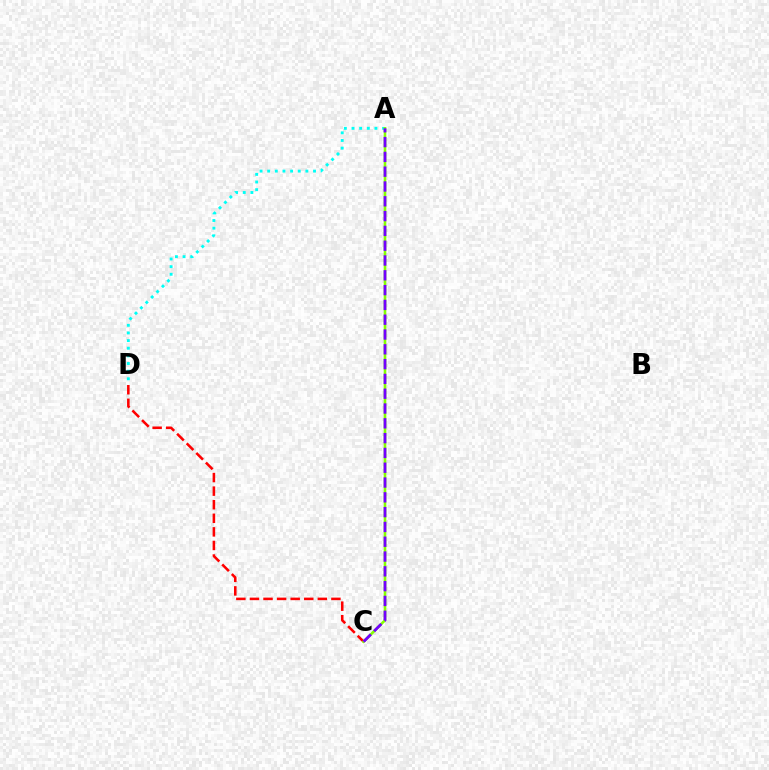{('A', 'D'): [{'color': '#00fff6', 'line_style': 'dotted', 'thickness': 2.08}], ('C', 'D'): [{'color': '#ff0000', 'line_style': 'dashed', 'thickness': 1.84}], ('A', 'C'): [{'color': '#84ff00', 'line_style': 'solid', 'thickness': 1.87}, {'color': '#7200ff', 'line_style': 'dashed', 'thickness': 2.01}]}